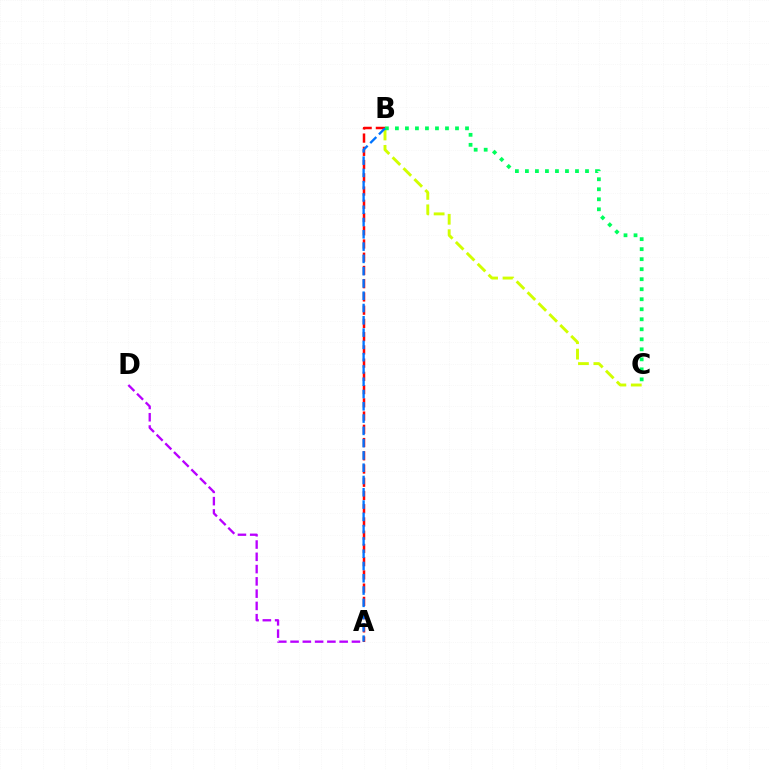{('A', 'D'): [{'color': '#b900ff', 'line_style': 'dashed', 'thickness': 1.67}], ('A', 'B'): [{'color': '#ff0000', 'line_style': 'dashed', 'thickness': 1.8}, {'color': '#0074ff', 'line_style': 'dashed', 'thickness': 1.67}], ('B', 'C'): [{'color': '#d1ff00', 'line_style': 'dashed', 'thickness': 2.1}, {'color': '#00ff5c', 'line_style': 'dotted', 'thickness': 2.72}]}